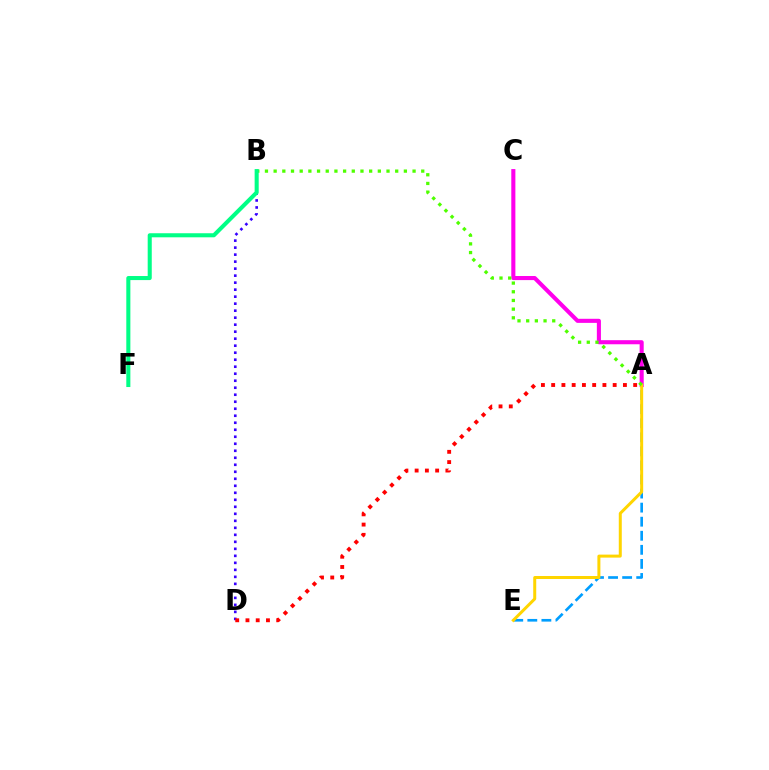{('A', 'E'): [{'color': '#009eff', 'line_style': 'dashed', 'thickness': 1.91}, {'color': '#ffd500', 'line_style': 'solid', 'thickness': 2.16}], ('B', 'D'): [{'color': '#3700ff', 'line_style': 'dotted', 'thickness': 1.9}], ('A', 'D'): [{'color': '#ff0000', 'line_style': 'dotted', 'thickness': 2.78}], ('A', 'C'): [{'color': '#ff00ed', 'line_style': 'solid', 'thickness': 2.94}], ('A', 'B'): [{'color': '#4fff00', 'line_style': 'dotted', 'thickness': 2.36}], ('B', 'F'): [{'color': '#00ff86', 'line_style': 'solid', 'thickness': 2.92}]}